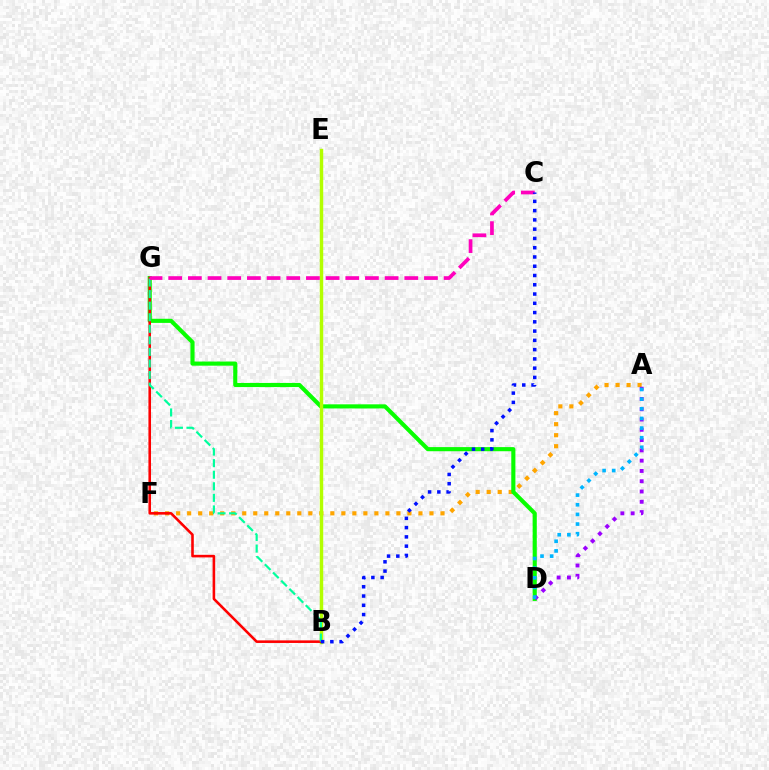{('A', 'F'): [{'color': '#ffa500', 'line_style': 'dotted', 'thickness': 2.99}], ('D', 'G'): [{'color': '#08ff00', 'line_style': 'solid', 'thickness': 2.97}], ('B', 'E'): [{'color': '#b3ff00', 'line_style': 'solid', 'thickness': 2.47}], ('B', 'G'): [{'color': '#ff0000', 'line_style': 'solid', 'thickness': 1.86}, {'color': '#00ff9d', 'line_style': 'dashed', 'thickness': 1.57}], ('A', 'D'): [{'color': '#9b00ff', 'line_style': 'dotted', 'thickness': 2.79}, {'color': '#00b5ff', 'line_style': 'dotted', 'thickness': 2.62}], ('C', 'G'): [{'color': '#ff00bd', 'line_style': 'dashed', 'thickness': 2.67}], ('B', 'C'): [{'color': '#0010ff', 'line_style': 'dotted', 'thickness': 2.52}]}